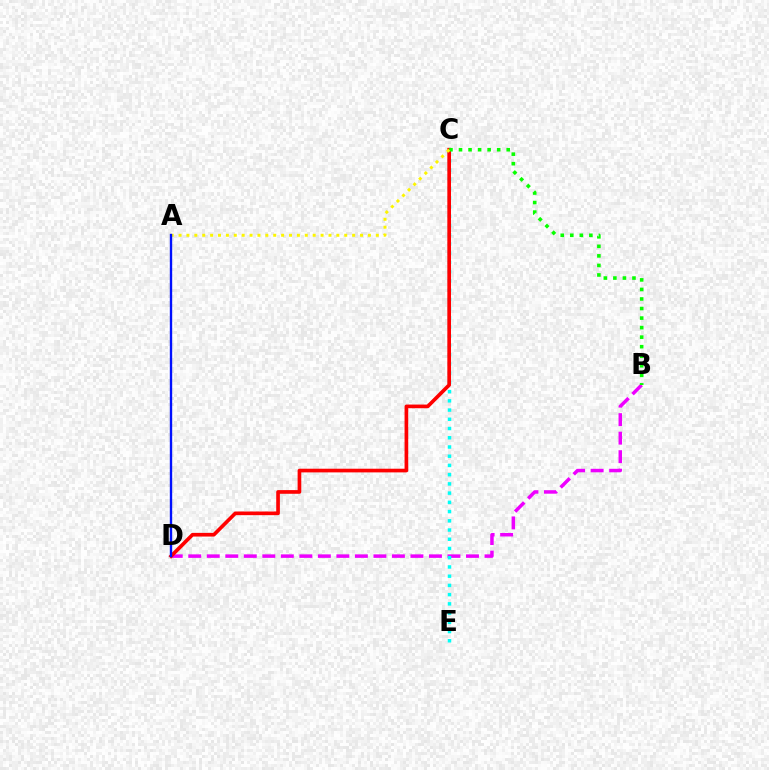{('B', 'D'): [{'color': '#ee00ff', 'line_style': 'dashed', 'thickness': 2.52}], ('C', 'E'): [{'color': '#00fff6', 'line_style': 'dotted', 'thickness': 2.51}], ('C', 'D'): [{'color': '#ff0000', 'line_style': 'solid', 'thickness': 2.64}], ('B', 'C'): [{'color': '#08ff00', 'line_style': 'dotted', 'thickness': 2.59}], ('A', 'C'): [{'color': '#fcf500', 'line_style': 'dotted', 'thickness': 2.14}], ('A', 'D'): [{'color': '#0010ff', 'line_style': 'solid', 'thickness': 1.7}]}